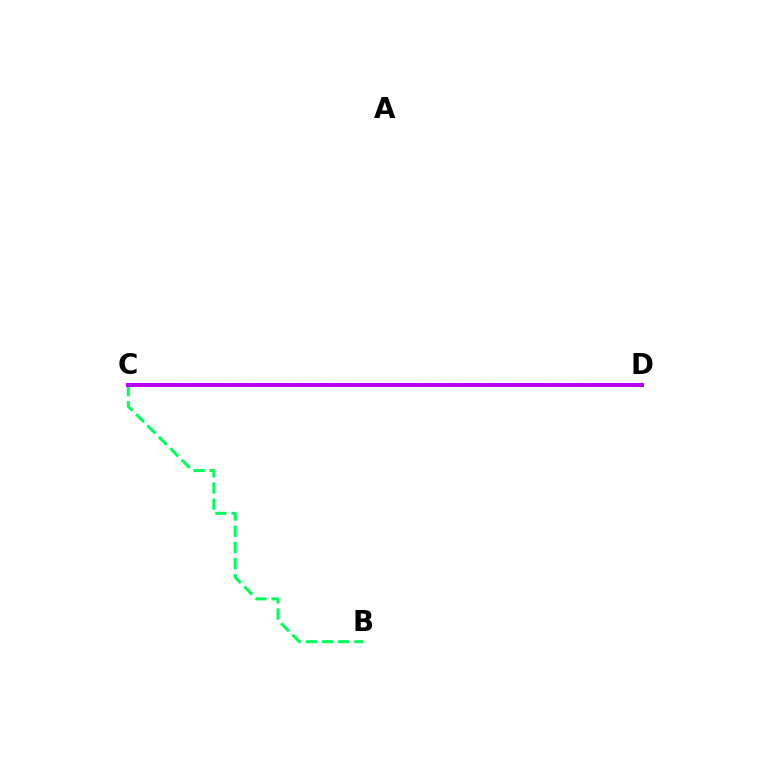{('C', 'D'): [{'color': '#0074ff', 'line_style': 'dotted', 'thickness': 2.64}, {'color': '#ff0000', 'line_style': 'dashed', 'thickness': 2.86}, {'color': '#d1ff00', 'line_style': 'solid', 'thickness': 2.25}, {'color': '#b900ff', 'line_style': 'solid', 'thickness': 2.85}], ('B', 'C'): [{'color': '#00ff5c', 'line_style': 'dashed', 'thickness': 2.19}]}